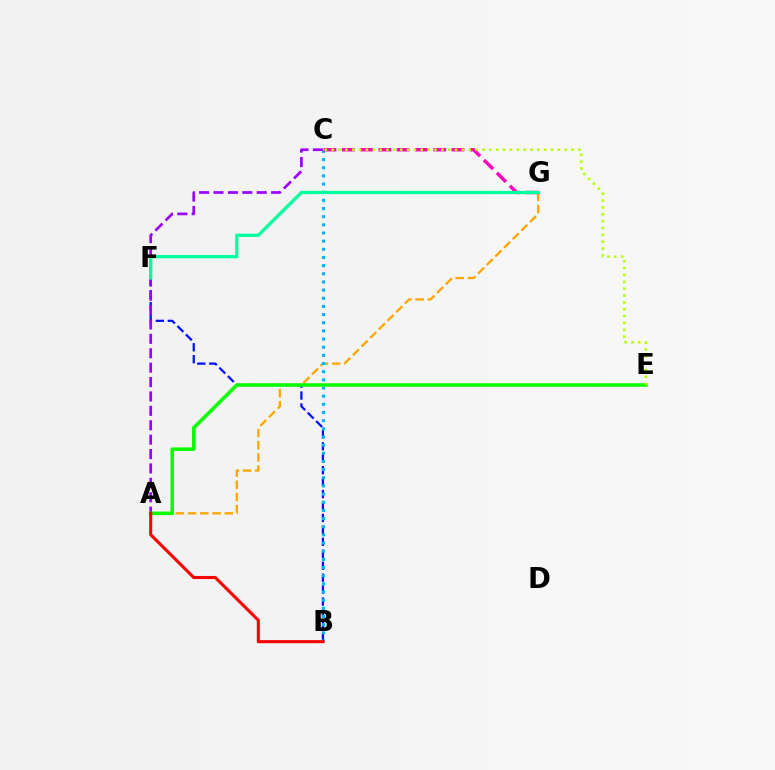{('A', 'G'): [{'color': '#ffa500', 'line_style': 'dashed', 'thickness': 1.66}], ('B', 'F'): [{'color': '#0010ff', 'line_style': 'dashed', 'thickness': 1.62}], ('B', 'C'): [{'color': '#00b5ff', 'line_style': 'dotted', 'thickness': 2.22}], ('A', 'C'): [{'color': '#9b00ff', 'line_style': 'dashed', 'thickness': 1.96}], ('A', 'E'): [{'color': '#08ff00', 'line_style': 'solid', 'thickness': 2.55}], ('C', 'G'): [{'color': '#ff00bd', 'line_style': 'dashed', 'thickness': 2.48}], ('A', 'B'): [{'color': '#ff0000', 'line_style': 'solid', 'thickness': 2.2}], ('C', 'E'): [{'color': '#b3ff00', 'line_style': 'dotted', 'thickness': 1.86}], ('F', 'G'): [{'color': '#00ff9d', 'line_style': 'solid', 'thickness': 2.36}]}